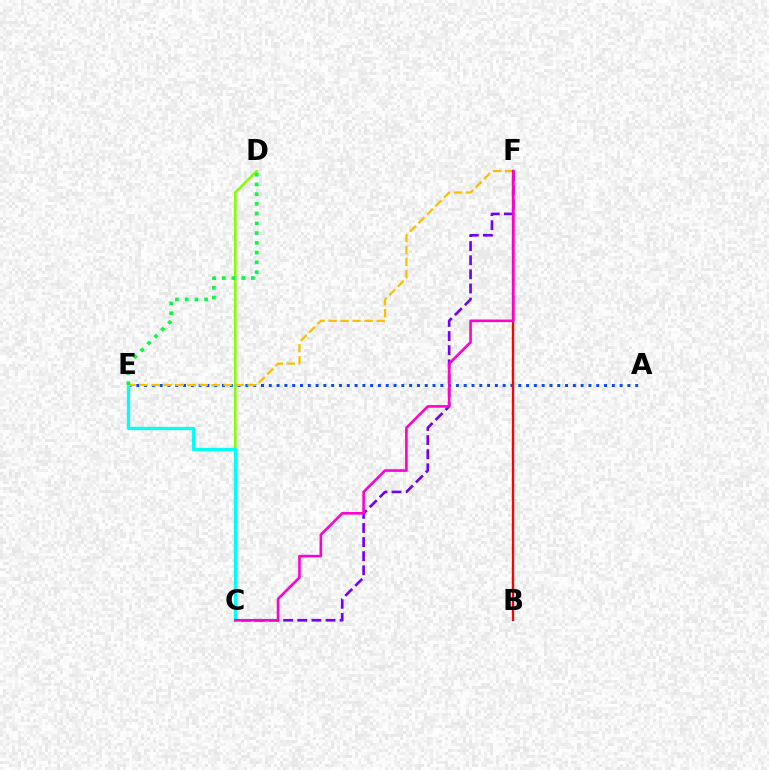{('C', 'F'): [{'color': '#7200ff', 'line_style': 'dashed', 'thickness': 1.92}, {'color': '#ff00cf', 'line_style': 'solid', 'thickness': 1.87}], ('A', 'E'): [{'color': '#004bff', 'line_style': 'dotted', 'thickness': 2.12}], ('C', 'D'): [{'color': '#84ff00', 'line_style': 'solid', 'thickness': 1.84}], ('C', 'E'): [{'color': '#00fff6', 'line_style': 'solid', 'thickness': 2.38}], ('E', 'F'): [{'color': '#ffbd00', 'line_style': 'dashed', 'thickness': 1.63}], ('B', 'F'): [{'color': '#ff0000', 'line_style': 'solid', 'thickness': 1.71}], ('D', 'E'): [{'color': '#00ff39', 'line_style': 'dotted', 'thickness': 2.65}]}